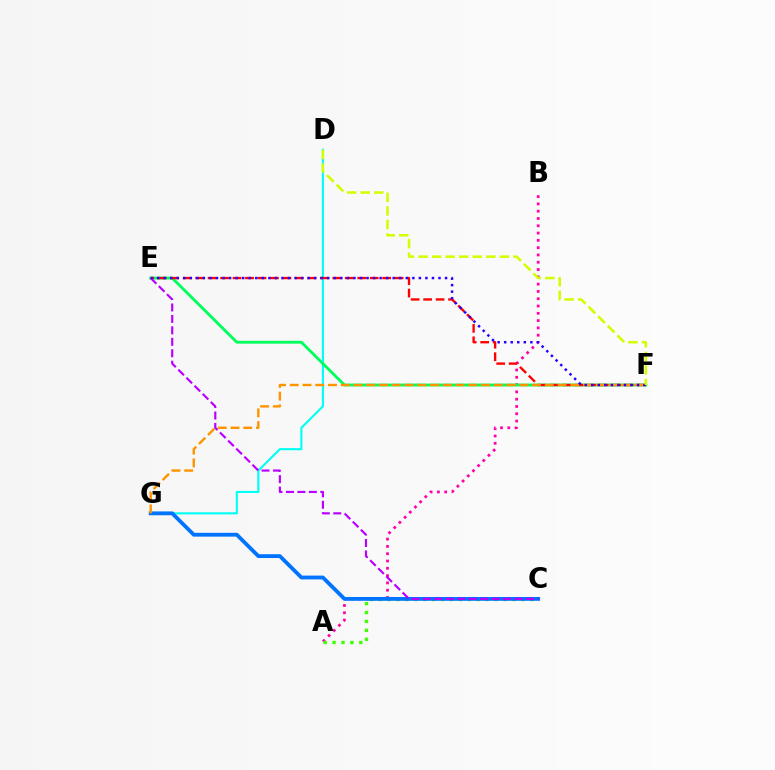{('D', 'G'): [{'color': '#00fff6', 'line_style': 'solid', 'thickness': 1.52}], ('A', 'B'): [{'color': '#ff00ac', 'line_style': 'dotted', 'thickness': 1.98}], ('E', 'F'): [{'color': '#00ff5c', 'line_style': 'solid', 'thickness': 2.06}, {'color': '#ff0000', 'line_style': 'dashed', 'thickness': 1.69}, {'color': '#2500ff', 'line_style': 'dotted', 'thickness': 1.78}], ('A', 'C'): [{'color': '#3dff00', 'line_style': 'dotted', 'thickness': 2.42}], ('C', 'G'): [{'color': '#0074ff', 'line_style': 'solid', 'thickness': 2.74}], ('C', 'E'): [{'color': '#b900ff', 'line_style': 'dashed', 'thickness': 1.56}], ('F', 'G'): [{'color': '#ff9400', 'line_style': 'dashed', 'thickness': 1.73}], ('D', 'F'): [{'color': '#d1ff00', 'line_style': 'dashed', 'thickness': 1.84}]}